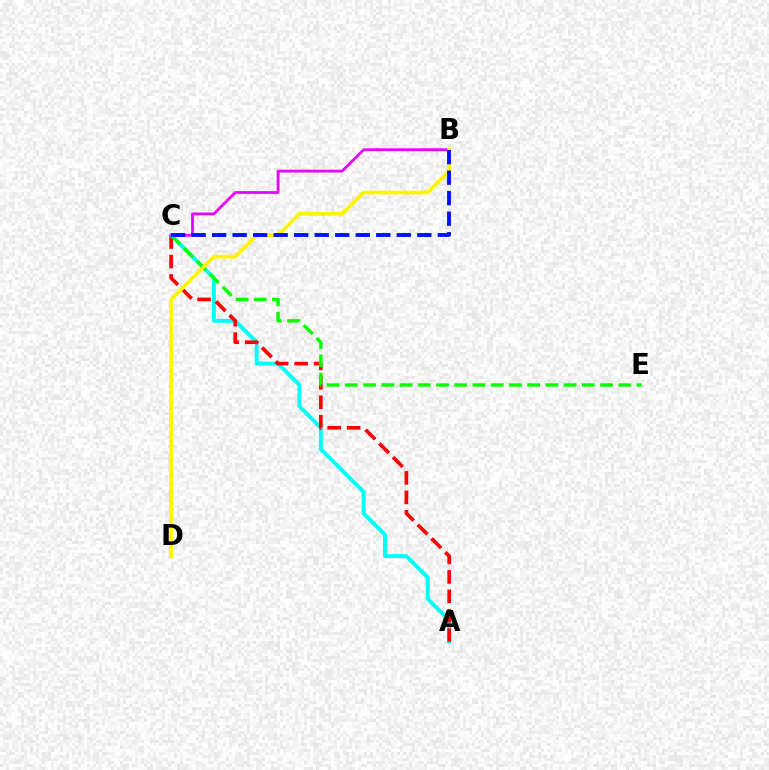{('A', 'C'): [{'color': '#00fff6', 'line_style': 'solid', 'thickness': 2.83}, {'color': '#ff0000', 'line_style': 'dashed', 'thickness': 2.64}], ('B', 'C'): [{'color': '#ee00ff', 'line_style': 'solid', 'thickness': 2.01}, {'color': '#0010ff', 'line_style': 'dashed', 'thickness': 2.79}], ('C', 'E'): [{'color': '#08ff00', 'line_style': 'dashed', 'thickness': 2.48}], ('B', 'D'): [{'color': '#fcf500', 'line_style': 'solid', 'thickness': 2.65}]}